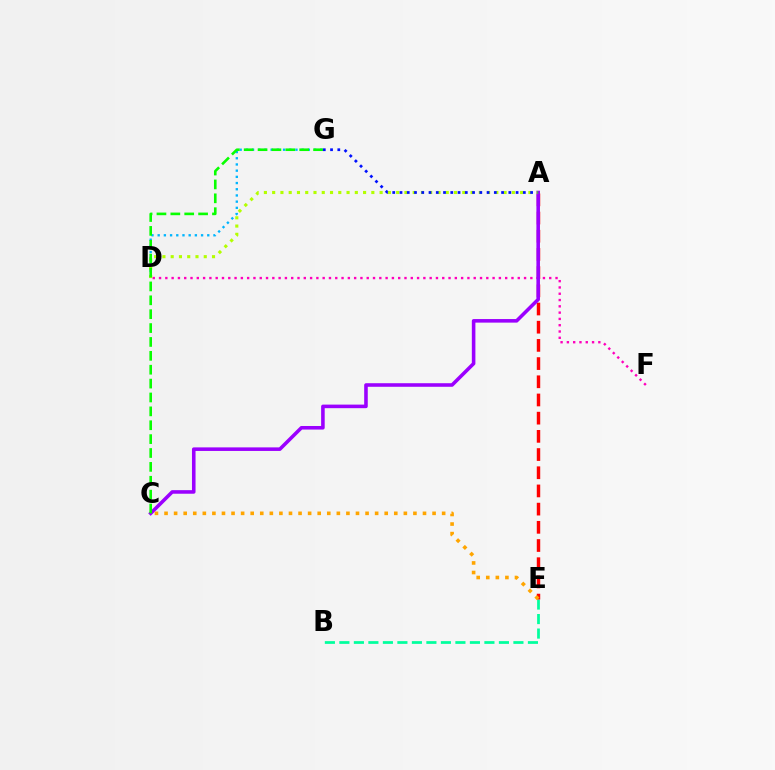{('D', 'G'): [{'color': '#00b5ff', 'line_style': 'dotted', 'thickness': 1.68}], ('B', 'E'): [{'color': '#00ff9d', 'line_style': 'dashed', 'thickness': 1.97}], ('D', 'F'): [{'color': '#ff00bd', 'line_style': 'dotted', 'thickness': 1.71}], ('A', 'E'): [{'color': '#ff0000', 'line_style': 'dashed', 'thickness': 2.47}], ('A', 'C'): [{'color': '#9b00ff', 'line_style': 'solid', 'thickness': 2.57}], ('A', 'D'): [{'color': '#b3ff00', 'line_style': 'dotted', 'thickness': 2.25}], ('C', 'E'): [{'color': '#ffa500', 'line_style': 'dotted', 'thickness': 2.6}], ('C', 'G'): [{'color': '#08ff00', 'line_style': 'dashed', 'thickness': 1.89}], ('A', 'G'): [{'color': '#0010ff', 'line_style': 'dotted', 'thickness': 1.97}]}